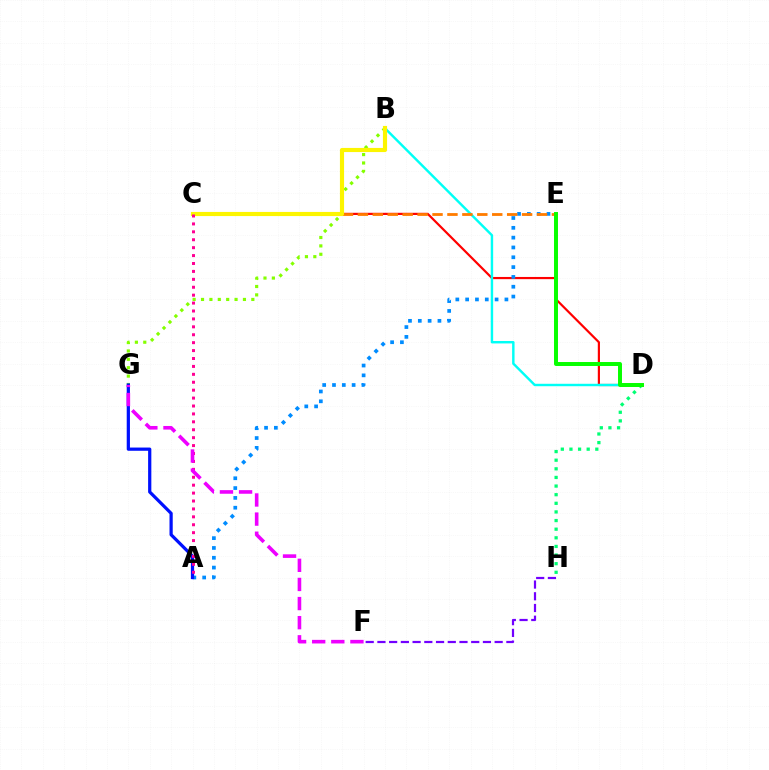{('B', 'G'): [{'color': '#84ff00', 'line_style': 'dotted', 'thickness': 2.28}], ('C', 'D'): [{'color': '#ff0000', 'line_style': 'solid', 'thickness': 1.58}], ('D', 'H'): [{'color': '#00ff74', 'line_style': 'dotted', 'thickness': 2.34}], ('A', 'E'): [{'color': '#008cff', 'line_style': 'dotted', 'thickness': 2.67}], ('B', 'D'): [{'color': '#00fff6', 'line_style': 'solid', 'thickness': 1.75}], ('A', 'G'): [{'color': '#0010ff', 'line_style': 'solid', 'thickness': 2.32}], ('C', 'E'): [{'color': '#ff7c00', 'line_style': 'dashed', 'thickness': 2.03}], ('B', 'C'): [{'color': '#fcf500', 'line_style': 'solid', 'thickness': 2.98}], ('F', 'H'): [{'color': '#7200ff', 'line_style': 'dashed', 'thickness': 1.59}], ('A', 'C'): [{'color': '#ff0094', 'line_style': 'dotted', 'thickness': 2.15}], ('F', 'G'): [{'color': '#ee00ff', 'line_style': 'dashed', 'thickness': 2.6}], ('D', 'E'): [{'color': '#08ff00', 'line_style': 'solid', 'thickness': 2.86}]}